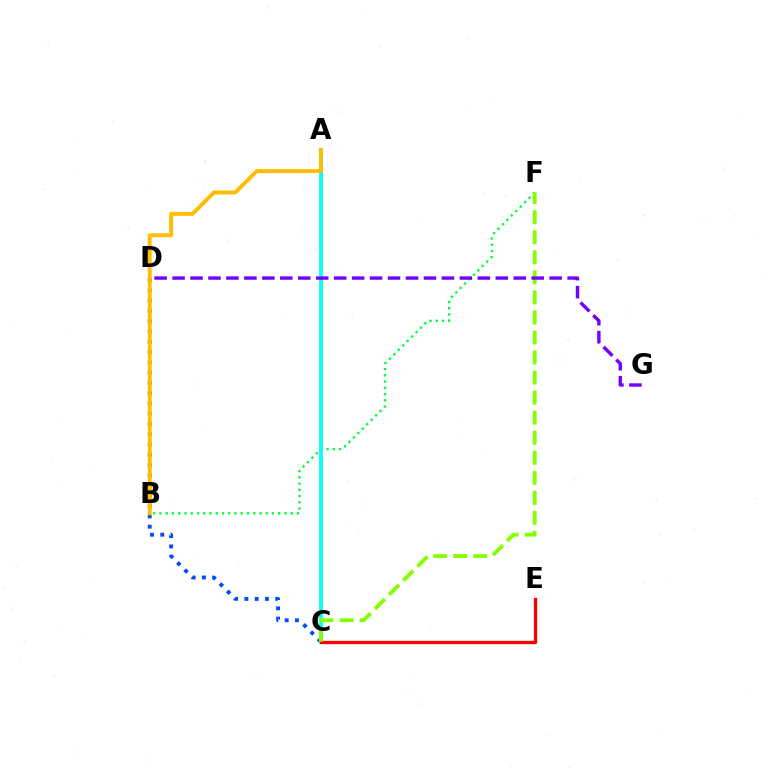{('B', 'F'): [{'color': '#00ff39', 'line_style': 'dotted', 'thickness': 1.7}], ('C', 'E'): [{'color': '#ff00cf', 'line_style': 'dotted', 'thickness': 2.09}, {'color': '#ff0000', 'line_style': 'solid', 'thickness': 2.4}], ('C', 'D'): [{'color': '#004bff', 'line_style': 'dotted', 'thickness': 2.79}], ('A', 'C'): [{'color': '#00fff6', 'line_style': 'solid', 'thickness': 2.71}], ('C', 'F'): [{'color': '#84ff00', 'line_style': 'dashed', 'thickness': 2.72}], ('D', 'G'): [{'color': '#7200ff', 'line_style': 'dashed', 'thickness': 2.44}], ('A', 'B'): [{'color': '#ffbd00', 'line_style': 'solid', 'thickness': 2.8}]}